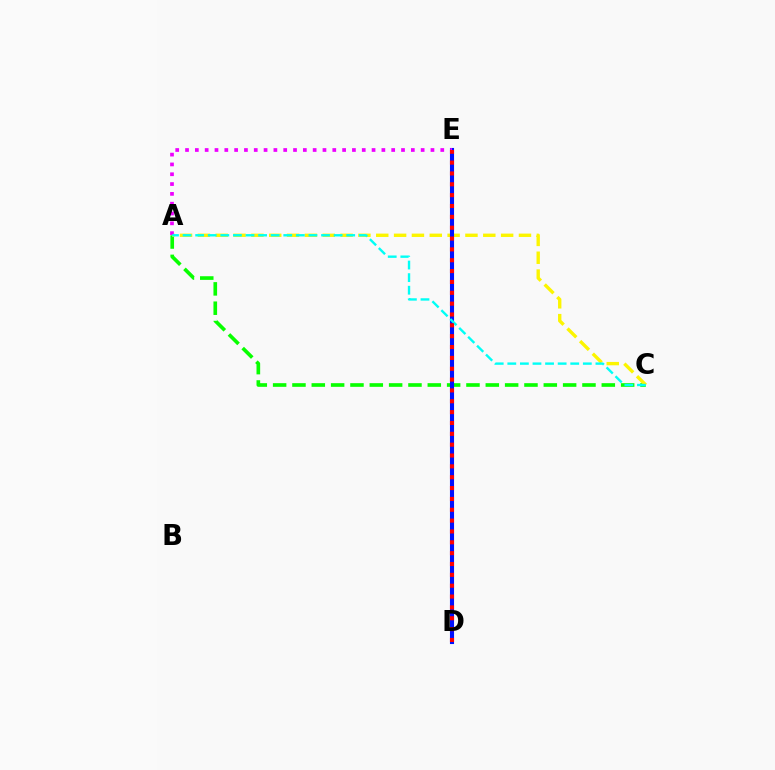{('A', 'C'): [{'color': '#08ff00', 'line_style': 'dashed', 'thickness': 2.63}, {'color': '#fcf500', 'line_style': 'dashed', 'thickness': 2.42}, {'color': '#00fff6', 'line_style': 'dashed', 'thickness': 1.71}], ('D', 'E'): [{'color': '#0010ff', 'line_style': 'solid', 'thickness': 2.95}, {'color': '#ff0000', 'line_style': 'dotted', 'thickness': 2.95}], ('A', 'E'): [{'color': '#ee00ff', 'line_style': 'dotted', 'thickness': 2.67}]}